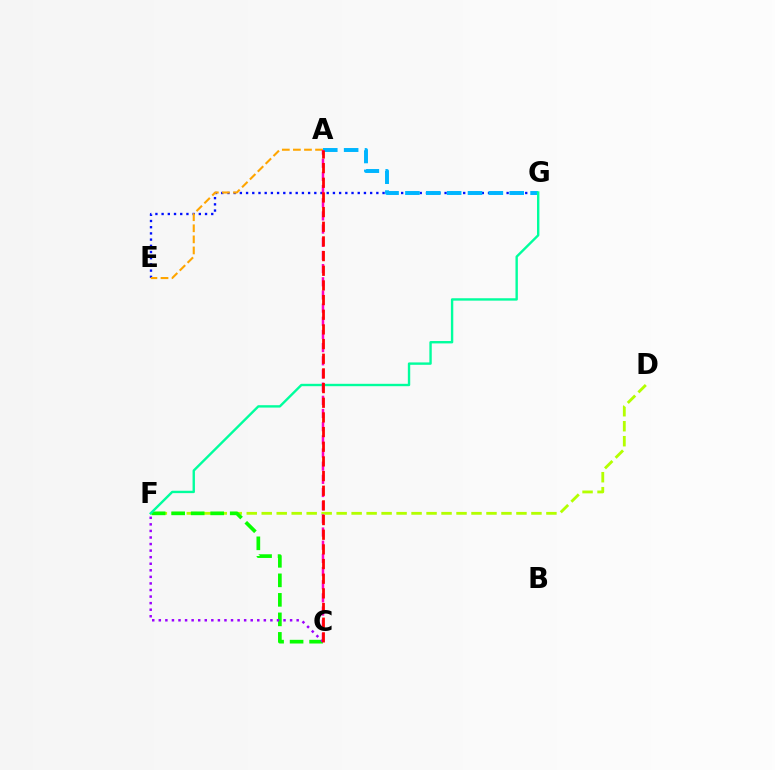{('E', 'G'): [{'color': '#0010ff', 'line_style': 'dotted', 'thickness': 1.69}], ('A', 'E'): [{'color': '#ffa500', 'line_style': 'dashed', 'thickness': 1.5}], ('D', 'F'): [{'color': '#b3ff00', 'line_style': 'dashed', 'thickness': 2.04}], ('A', 'G'): [{'color': '#00b5ff', 'line_style': 'dashed', 'thickness': 2.83}], ('C', 'F'): [{'color': '#08ff00', 'line_style': 'dashed', 'thickness': 2.65}, {'color': '#9b00ff', 'line_style': 'dotted', 'thickness': 1.78}], ('F', 'G'): [{'color': '#00ff9d', 'line_style': 'solid', 'thickness': 1.72}], ('A', 'C'): [{'color': '#ff00bd', 'line_style': 'dashed', 'thickness': 1.79}, {'color': '#ff0000', 'line_style': 'dashed', 'thickness': 1.99}]}